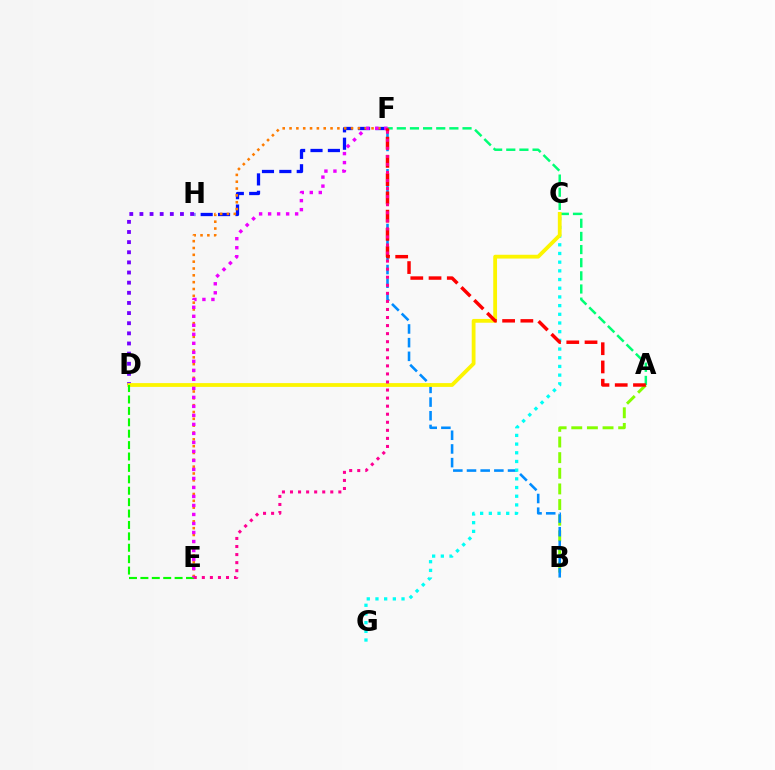{('A', 'B'): [{'color': '#84ff00', 'line_style': 'dashed', 'thickness': 2.12}], ('D', 'H'): [{'color': '#7200ff', 'line_style': 'dotted', 'thickness': 2.75}], ('B', 'F'): [{'color': '#008cff', 'line_style': 'dashed', 'thickness': 1.86}], ('C', 'G'): [{'color': '#00fff6', 'line_style': 'dotted', 'thickness': 2.36}], ('F', 'H'): [{'color': '#0010ff', 'line_style': 'dashed', 'thickness': 2.36}], ('A', 'F'): [{'color': '#00ff74', 'line_style': 'dashed', 'thickness': 1.79}, {'color': '#ff0000', 'line_style': 'dashed', 'thickness': 2.48}], ('E', 'F'): [{'color': '#ff7c00', 'line_style': 'dotted', 'thickness': 1.86}, {'color': '#ee00ff', 'line_style': 'dotted', 'thickness': 2.45}, {'color': '#ff0094', 'line_style': 'dotted', 'thickness': 2.19}], ('C', 'D'): [{'color': '#fcf500', 'line_style': 'solid', 'thickness': 2.74}], ('D', 'E'): [{'color': '#08ff00', 'line_style': 'dashed', 'thickness': 1.55}]}